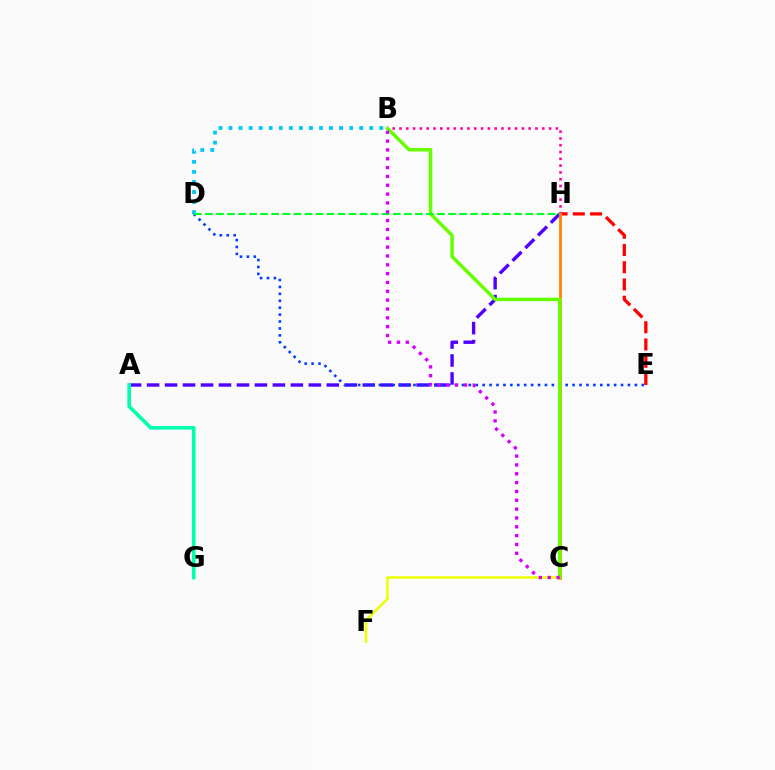{('E', 'H'): [{'color': '#ff0000', 'line_style': 'dashed', 'thickness': 2.34}], ('B', 'D'): [{'color': '#00c7ff', 'line_style': 'dotted', 'thickness': 2.73}], ('B', 'H'): [{'color': '#ff00a0', 'line_style': 'dotted', 'thickness': 1.85}], ('A', 'H'): [{'color': '#4f00ff', 'line_style': 'dashed', 'thickness': 2.44}], ('D', 'E'): [{'color': '#003fff', 'line_style': 'dotted', 'thickness': 1.88}], ('C', 'F'): [{'color': '#eeff00', 'line_style': 'solid', 'thickness': 1.82}], ('C', 'H'): [{'color': '#ff8800', 'line_style': 'solid', 'thickness': 2.04}], ('A', 'G'): [{'color': '#00ffaf', 'line_style': 'solid', 'thickness': 2.62}], ('B', 'C'): [{'color': '#66ff00', 'line_style': 'solid', 'thickness': 2.51}, {'color': '#d600ff', 'line_style': 'dotted', 'thickness': 2.4}], ('D', 'H'): [{'color': '#00ff27', 'line_style': 'dashed', 'thickness': 1.5}]}